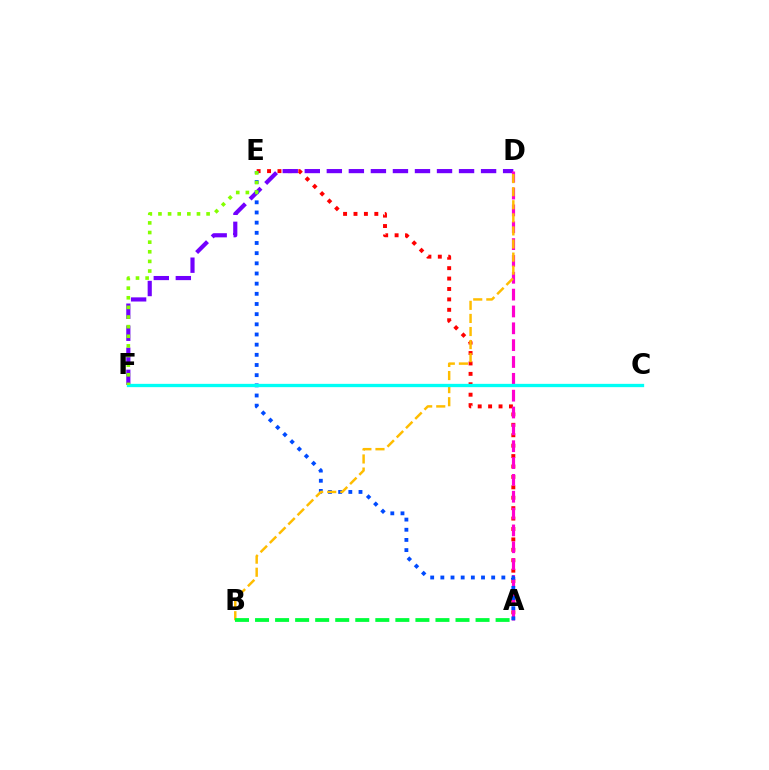{('A', 'E'): [{'color': '#ff0000', 'line_style': 'dotted', 'thickness': 2.83}, {'color': '#004bff', 'line_style': 'dotted', 'thickness': 2.76}], ('D', 'F'): [{'color': '#7200ff', 'line_style': 'dashed', 'thickness': 2.99}], ('A', 'D'): [{'color': '#ff00cf', 'line_style': 'dashed', 'thickness': 2.29}], ('B', 'D'): [{'color': '#ffbd00', 'line_style': 'dashed', 'thickness': 1.78}], ('C', 'F'): [{'color': '#00fff6', 'line_style': 'solid', 'thickness': 2.38}], ('A', 'B'): [{'color': '#00ff39', 'line_style': 'dashed', 'thickness': 2.72}], ('E', 'F'): [{'color': '#84ff00', 'line_style': 'dotted', 'thickness': 2.62}]}